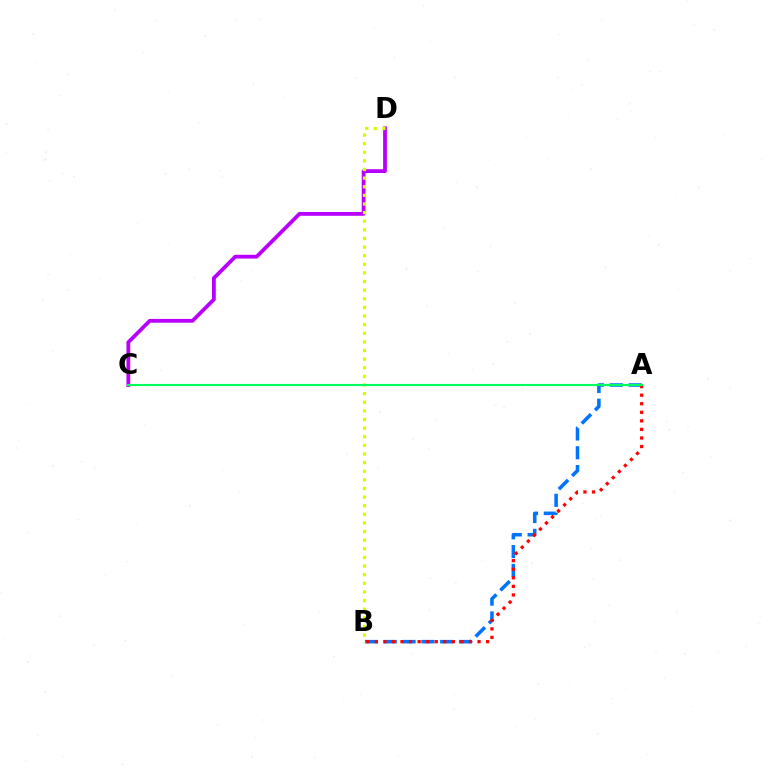{('A', 'B'): [{'color': '#0074ff', 'line_style': 'dashed', 'thickness': 2.55}, {'color': '#ff0000', 'line_style': 'dotted', 'thickness': 2.33}], ('C', 'D'): [{'color': '#b900ff', 'line_style': 'solid', 'thickness': 2.72}], ('B', 'D'): [{'color': '#d1ff00', 'line_style': 'dotted', 'thickness': 2.34}], ('A', 'C'): [{'color': '#00ff5c', 'line_style': 'solid', 'thickness': 1.52}]}